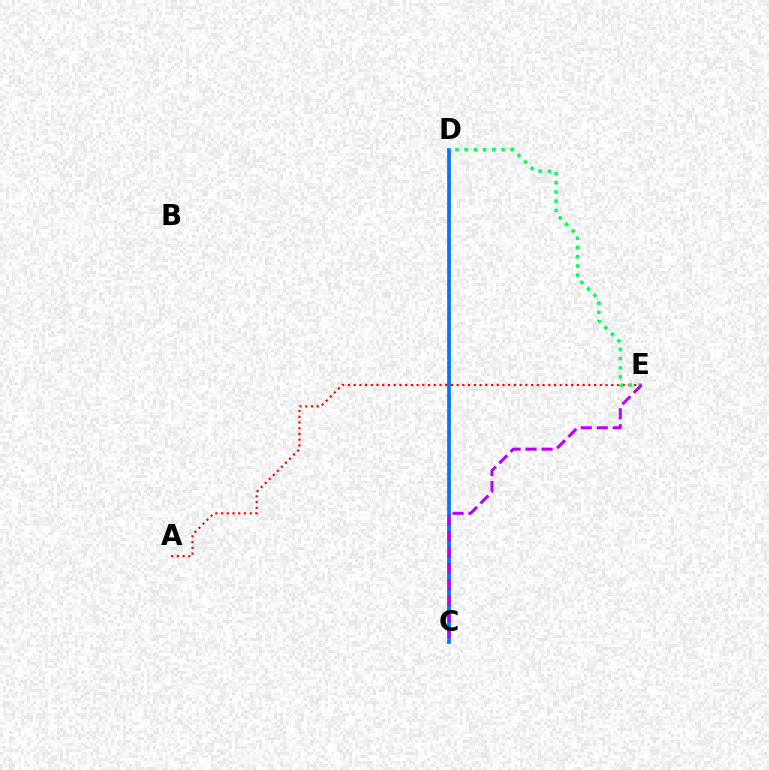{('C', 'D'): [{'color': '#d1ff00', 'line_style': 'dashed', 'thickness': 2.37}, {'color': '#0074ff', 'line_style': 'solid', 'thickness': 2.66}], ('A', 'E'): [{'color': '#ff0000', 'line_style': 'dotted', 'thickness': 1.56}], ('D', 'E'): [{'color': '#00ff5c', 'line_style': 'dotted', 'thickness': 2.5}], ('C', 'E'): [{'color': '#b900ff', 'line_style': 'dashed', 'thickness': 2.18}]}